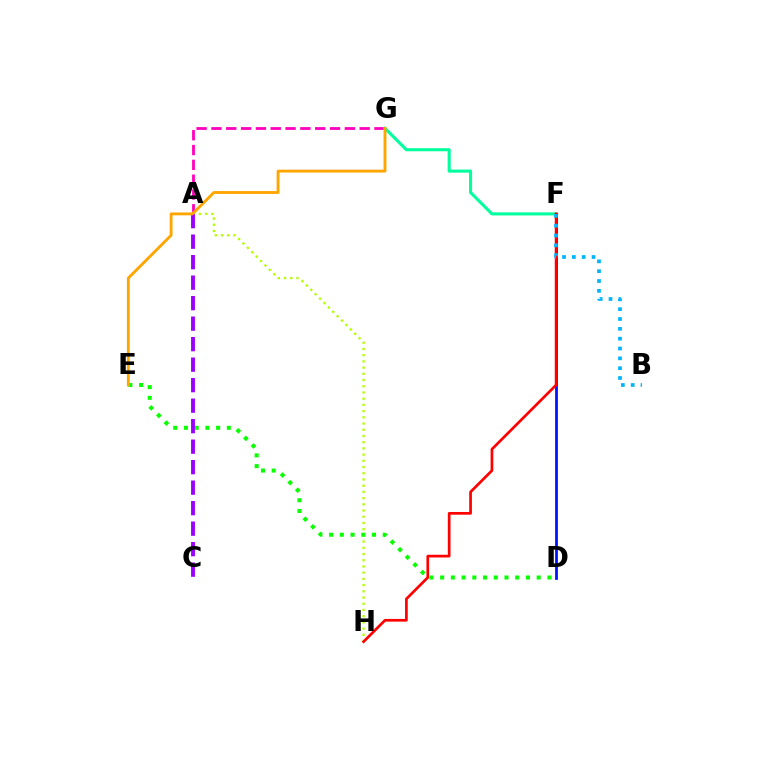{('A', 'G'): [{'color': '#ff00bd', 'line_style': 'dashed', 'thickness': 2.01}], ('A', 'H'): [{'color': '#b3ff00', 'line_style': 'dotted', 'thickness': 1.69}], ('F', 'G'): [{'color': '#00ff9d', 'line_style': 'solid', 'thickness': 2.21}], ('D', 'F'): [{'color': '#0010ff', 'line_style': 'solid', 'thickness': 1.98}], ('F', 'H'): [{'color': '#ff0000', 'line_style': 'solid', 'thickness': 1.95}], ('D', 'E'): [{'color': '#08ff00', 'line_style': 'dotted', 'thickness': 2.91}], ('A', 'C'): [{'color': '#9b00ff', 'line_style': 'dashed', 'thickness': 2.78}], ('B', 'F'): [{'color': '#00b5ff', 'line_style': 'dotted', 'thickness': 2.67}], ('E', 'G'): [{'color': '#ffa500', 'line_style': 'solid', 'thickness': 2.06}]}